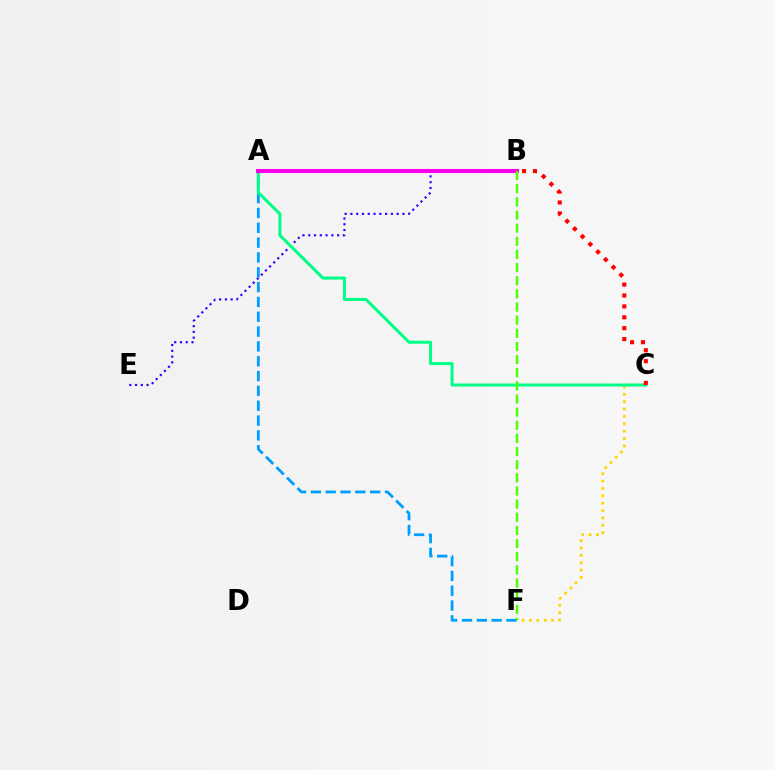{('B', 'E'): [{'color': '#3700ff', 'line_style': 'dotted', 'thickness': 1.57}], ('C', 'F'): [{'color': '#ffd500', 'line_style': 'dotted', 'thickness': 2.0}], ('A', 'F'): [{'color': '#009eff', 'line_style': 'dashed', 'thickness': 2.01}], ('A', 'C'): [{'color': '#00ff86', 'line_style': 'solid', 'thickness': 2.17}], ('A', 'B'): [{'color': '#ff00ed', 'line_style': 'solid', 'thickness': 2.93}], ('B', 'C'): [{'color': '#ff0000', 'line_style': 'dotted', 'thickness': 2.96}], ('B', 'F'): [{'color': '#4fff00', 'line_style': 'dashed', 'thickness': 1.79}]}